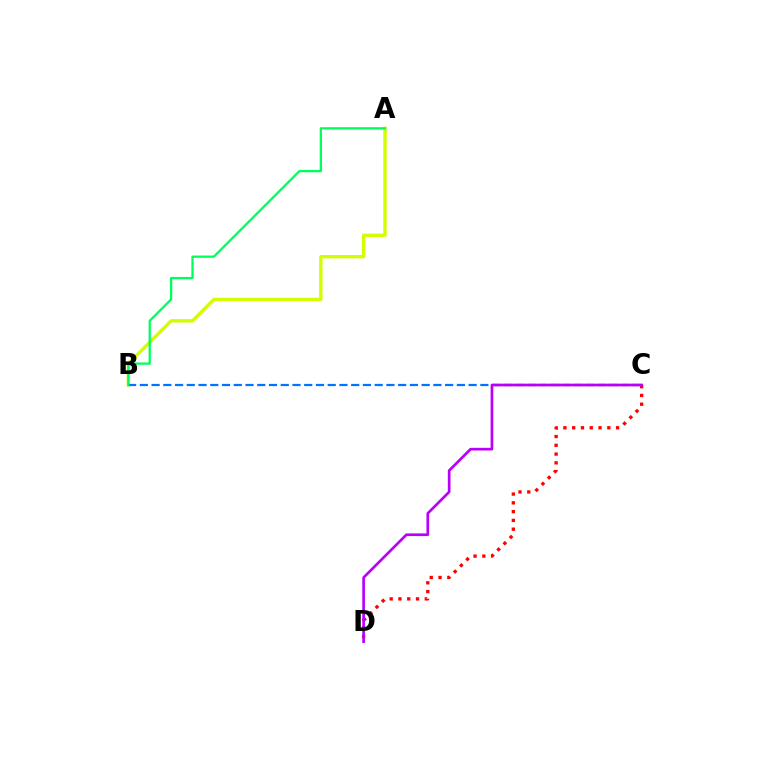{('A', 'B'): [{'color': '#d1ff00', 'line_style': 'solid', 'thickness': 2.43}, {'color': '#00ff5c', 'line_style': 'solid', 'thickness': 1.65}], ('B', 'C'): [{'color': '#0074ff', 'line_style': 'dashed', 'thickness': 1.6}], ('C', 'D'): [{'color': '#ff0000', 'line_style': 'dotted', 'thickness': 2.39}, {'color': '#b900ff', 'line_style': 'solid', 'thickness': 1.93}]}